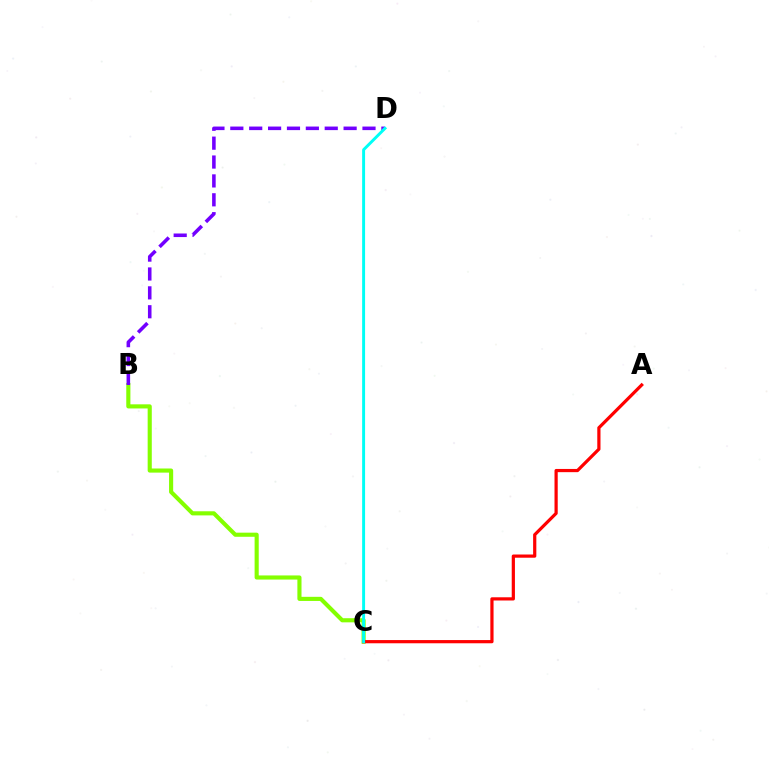{('B', 'C'): [{'color': '#84ff00', 'line_style': 'solid', 'thickness': 2.97}], ('A', 'C'): [{'color': '#ff0000', 'line_style': 'solid', 'thickness': 2.31}], ('B', 'D'): [{'color': '#7200ff', 'line_style': 'dashed', 'thickness': 2.57}], ('C', 'D'): [{'color': '#00fff6', 'line_style': 'solid', 'thickness': 2.11}]}